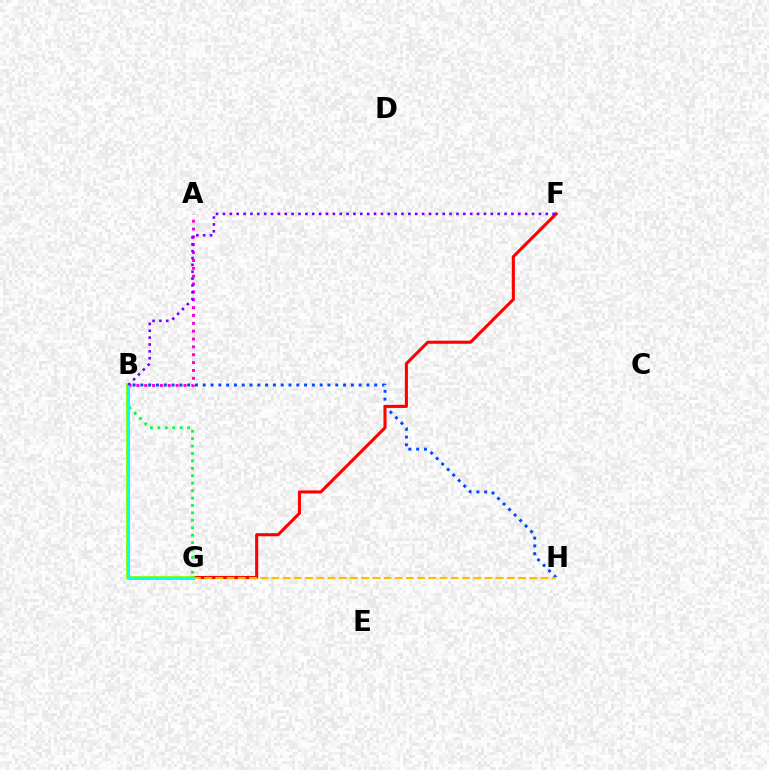{('B', 'H'): [{'color': '#004bff', 'line_style': 'dotted', 'thickness': 2.12}], ('F', 'G'): [{'color': '#ff0000', 'line_style': 'solid', 'thickness': 2.22}], ('A', 'B'): [{'color': '#ff00cf', 'line_style': 'dotted', 'thickness': 2.13}], ('B', 'G'): [{'color': '#84ff00', 'line_style': 'solid', 'thickness': 2.74}, {'color': '#00ff39', 'line_style': 'dotted', 'thickness': 2.02}, {'color': '#00fff6', 'line_style': 'solid', 'thickness': 1.99}], ('G', 'H'): [{'color': '#ffbd00', 'line_style': 'dashed', 'thickness': 1.52}], ('B', 'F'): [{'color': '#7200ff', 'line_style': 'dotted', 'thickness': 1.87}]}